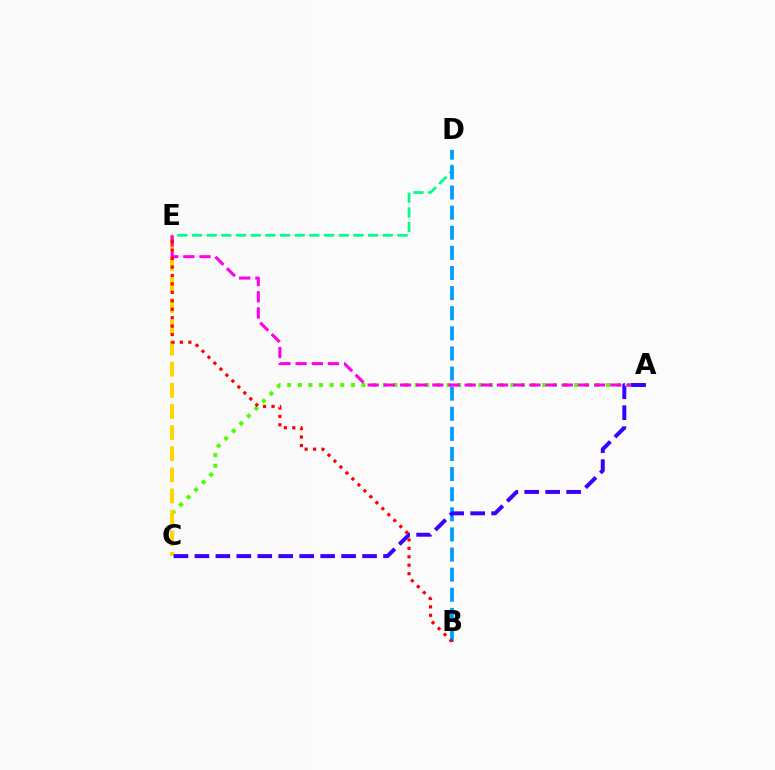{('D', 'E'): [{'color': '#00ff86', 'line_style': 'dashed', 'thickness': 1.99}], ('B', 'D'): [{'color': '#009eff', 'line_style': 'dashed', 'thickness': 2.73}], ('A', 'C'): [{'color': '#4fff00', 'line_style': 'dotted', 'thickness': 2.89}, {'color': '#3700ff', 'line_style': 'dashed', 'thickness': 2.85}], ('C', 'E'): [{'color': '#ffd500', 'line_style': 'dashed', 'thickness': 2.87}], ('A', 'E'): [{'color': '#ff00ed', 'line_style': 'dashed', 'thickness': 2.2}], ('B', 'E'): [{'color': '#ff0000', 'line_style': 'dotted', 'thickness': 2.29}]}